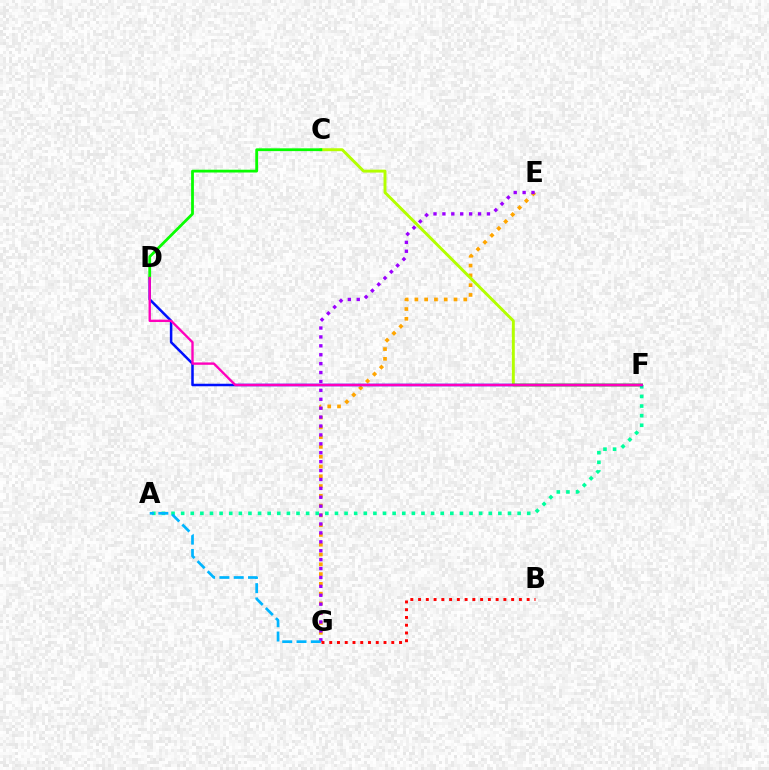{('E', 'G'): [{'color': '#ffa500', 'line_style': 'dotted', 'thickness': 2.66}, {'color': '#9b00ff', 'line_style': 'dotted', 'thickness': 2.42}], ('C', 'F'): [{'color': '#b3ff00', 'line_style': 'solid', 'thickness': 2.11}], ('A', 'F'): [{'color': '#00ff9d', 'line_style': 'dotted', 'thickness': 2.61}], ('D', 'F'): [{'color': '#0010ff', 'line_style': 'solid', 'thickness': 1.82}, {'color': '#ff00bd', 'line_style': 'solid', 'thickness': 1.7}], ('C', 'D'): [{'color': '#08ff00', 'line_style': 'solid', 'thickness': 2.01}], ('A', 'G'): [{'color': '#00b5ff', 'line_style': 'dashed', 'thickness': 1.94}], ('B', 'G'): [{'color': '#ff0000', 'line_style': 'dotted', 'thickness': 2.11}]}